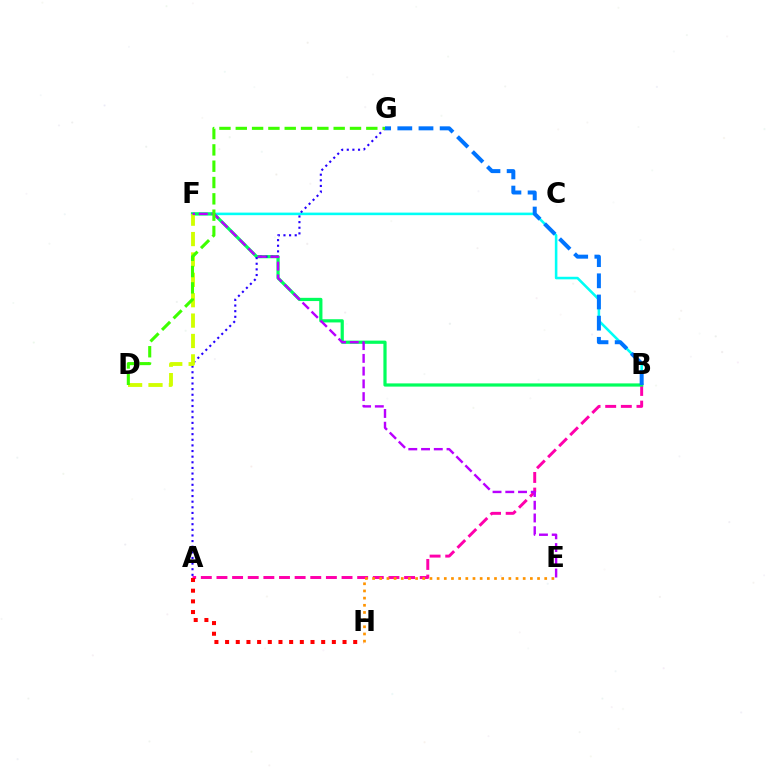{('B', 'F'): [{'color': '#00fff6', 'line_style': 'solid', 'thickness': 1.85}, {'color': '#00ff5c', 'line_style': 'solid', 'thickness': 2.31}], ('A', 'B'): [{'color': '#ff00ac', 'line_style': 'dashed', 'thickness': 2.12}], ('A', 'H'): [{'color': '#ff0000', 'line_style': 'dotted', 'thickness': 2.9}], ('E', 'H'): [{'color': '#ff9400', 'line_style': 'dotted', 'thickness': 1.95}], ('A', 'G'): [{'color': '#2500ff', 'line_style': 'dotted', 'thickness': 1.53}], ('D', 'F'): [{'color': '#d1ff00', 'line_style': 'dashed', 'thickness': 2.77}], ('E', 'F'): [{'color': '#b900ff', 'line_style': 'dashed', 'thickness': 1.73}], ('D', 'G'): [{'color': '#3dff00', 'line_style': 'dashed', 'thickness': 2.22}], ('B', 'G'): [{'color': '#0074ff', 'line_style': 'dashed', 'thickness': 2.88}]}